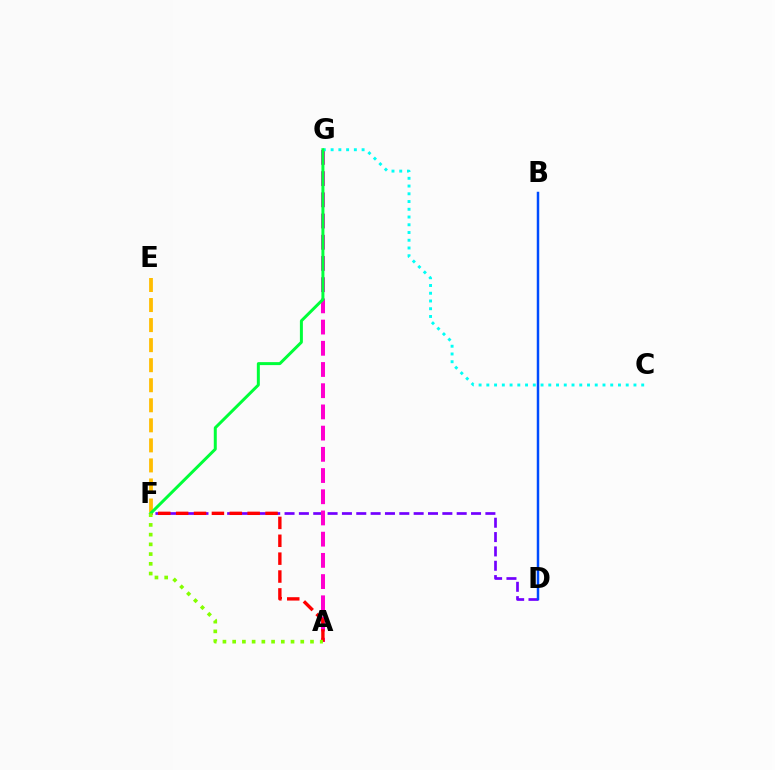{('D', 'F'): [{'color': '#7200ff', 'line_style': 'dashed', 'thickness': 1.95}], ('E', 'F'): [{'color': '#ffbd00', 'line_style': 'dashed', 'thickness': 2.72}], ('A', 'G'): [{'color': '#ff00cf', 'line_style': 'dashed', 'thickness': 2.88}], ('B', 'D'): [{'color': '#004bff', 'line_style': 'solid', 'thickness': 1.79}], ('C', 'G'): [{'color': '#00fff6', 'line_style': 'dotted', 'thickness': 2.1}], ('A', 'F'): [{'color': '#ff0000', 'line_style': 'dashed', 'thickness': 2.43}, {'color': '#84ff00', 'line_style': 'dotted', 'thickness': 2.64}], ('F', 'G'): [{'color': '#00ff39', 'line_style': 'solid', 'thickness': 2.15}]}